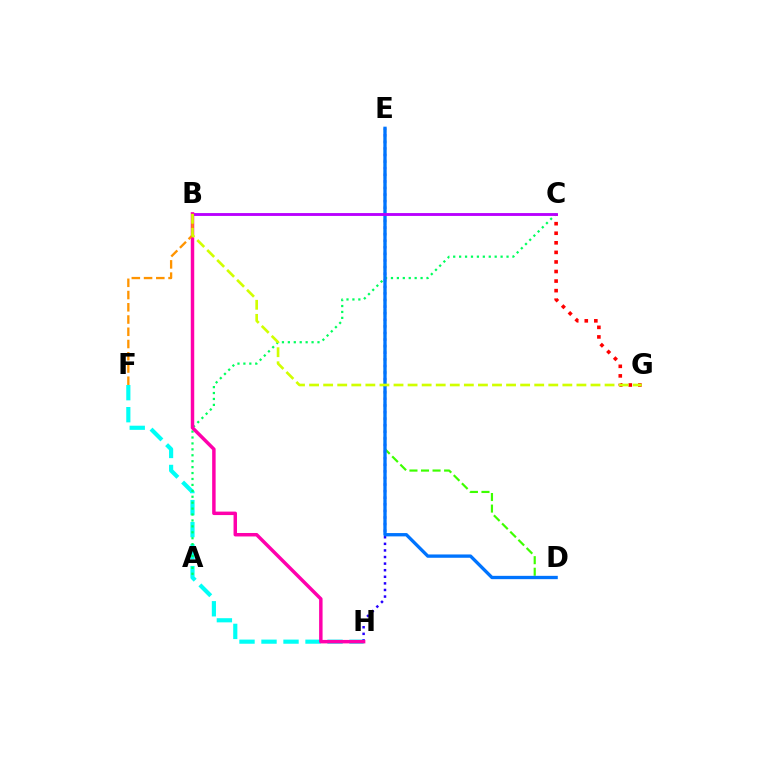{('C', 'G'): [{'color': '#ff0000', 'line_style': 'dotted', 'thickness': 2.6}], ('F', 'H'): [{'color': '#00fff6', 'line_style': 'dashed', 'thickness': 2.99}], ('E', 'H'): [{'color': '#2500ff', 'line_style': 'dotted', 'thickness': 1.79}], ('A', 'C'): [{'color': '#00ff5c', 'line_style': 'dotted', 'thickness': 1.61}], ('D', 'E'): [{'color': '#3dff00', 'line_style': 'dashed', 'thickness': 1.57}, {'color': '#0074ff', 'line_style': 'solid', 'thickness': 2.39}], ('B', 'C'): [{'color': '#b900ff', 'line_style': 'solid', 'thickness': 2.06}], ('B', 'H'): [{'color': '#ff00ac', 'line_style': 'solid', 'thickness': 2.5}], ('B', 'F'): [{'color': '#ff9400', 'line_style': 'dashed', 'thickness': 1.66}], ('B', 'G'): [{'color': '#d1ff00', 'line_style': 'dashed', 'thickness': 1.91}]}